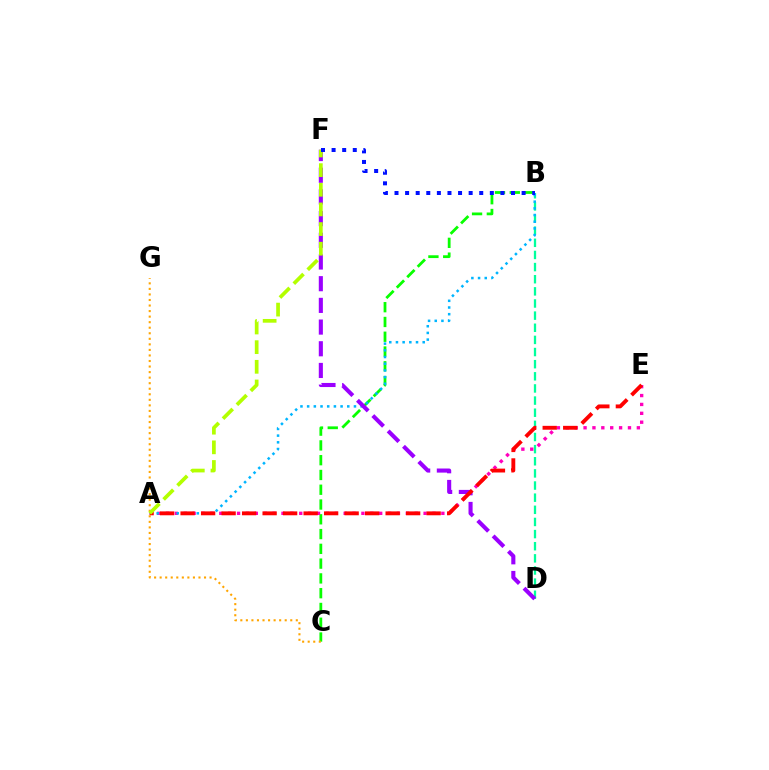{('B', 'D'): [{'color': '#00ff9d', 'line_style': 'dashed', 'thickness': 1.65}], ('B', 'C'): [{'color': '#08ff00', 'line_style': 'dashed', 'thickness': 2.01}], ('A', 'E'): [{'color': '#ff00bd', 'line_style': 'dotted', 'thickness': 2.41}, {'color': '#ff0000', 'line_style': 'dashed', 'thickness': 2.79}], ('A', 'B'): [{'color': '#00b5ff', 'line_style': 'dotted', 'thickness': 1.82}], ('D', 'F'): [{'color': '#9b00ff', 'line_style': 'dashed', 'thickness': 2.95}], ('C', 'G'): [{'color': '#ffa500', 'line_style': 'dotted', 'thickness': 1.51}], ('A', 'F'): [{'color': '#b3ff00', 'line_style': 'dashed', 'thickness': 2.67}], ('B', 'F'): [{'color': '#0010ff', 'line_style': 'dotted', 'thickness': 2.88}]}